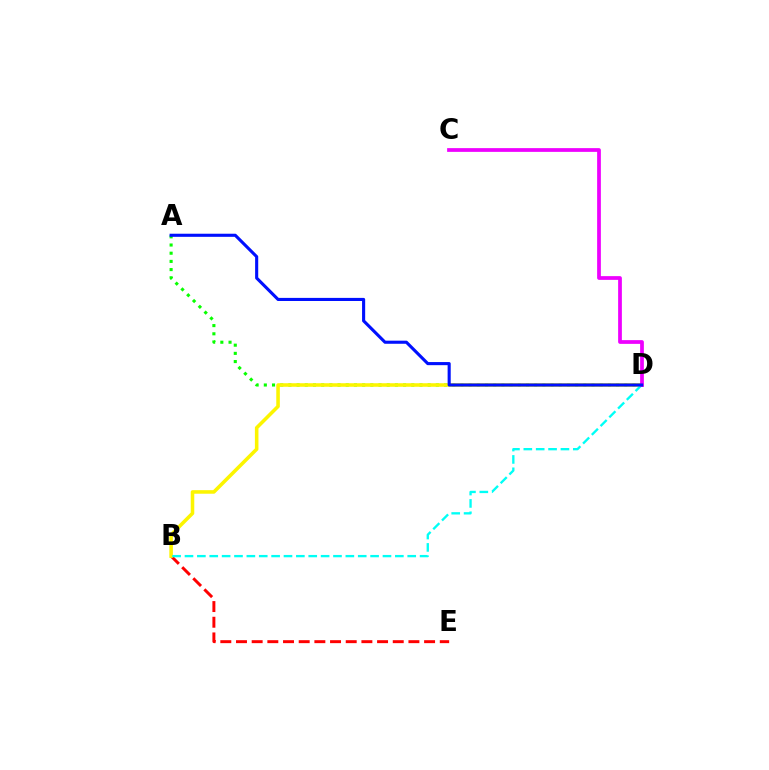{('B', 'E'): [{'color': '#ff0000', 'line_style': 'dashed', 'thickness': 2.13}], ('A', 'D'): [{'color': '#08ff00', 'line_style': 'dotted', 'thickness': 2.23}, {'color': '#0010ff', 'line_style': 'solid', 'thickness': 2.23}], ('B', 'D'): [{'color': '#fcf500', 'line_style': 'solid', 'thickness': 2.56}, {'color': '#00fff6', 'line_style': 'dashed', 'thickness': 1.68}], ('C', 'D'): [{'color': '#ee00ff', 'line_style': 'solid', 'thickness': 2.69}]}